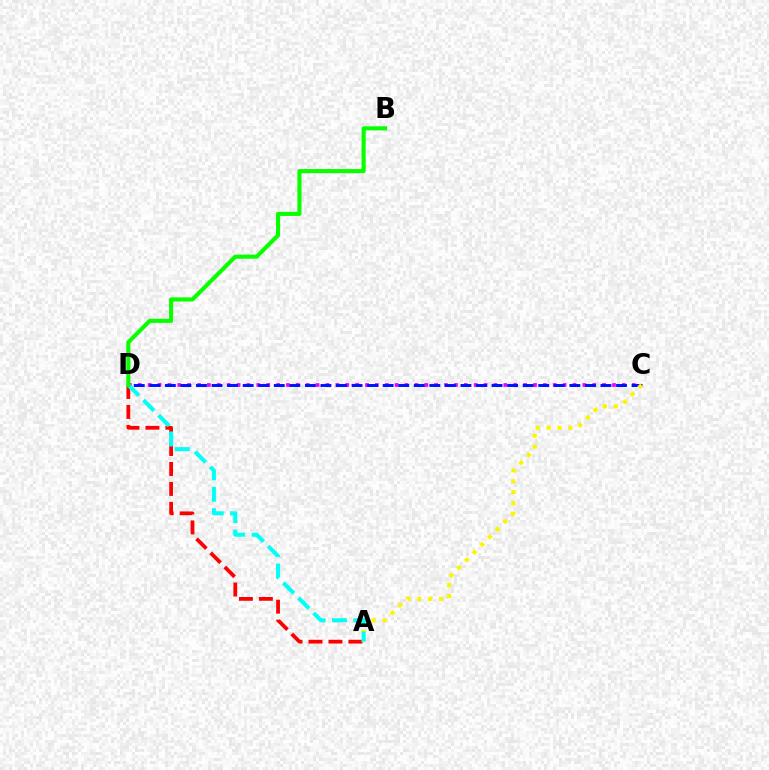{('C', 'D'): [{'color': '#ee00ff', 'line_style': 'dotted', 'thickness': 2.68}, {'color': '#0010ff', 'line_style': 'dashed', 'thickness': 2.11}], ('A', 'D'): [{'color': '#ff0000', 'line_style': 'dashed', 'thickness': 2.71}, {'color': '#00fff6', 'line_style': 'dashed', 'thickness': 2.91}], ('A', 'C'): [{'color': '#fcf500', 'line_style': 'dotted', 'thickness': 2.96}], ('B', 'D'): [{'color': '#08ff00', 'line_style': 'solid', 'thickness': 2.95}]}